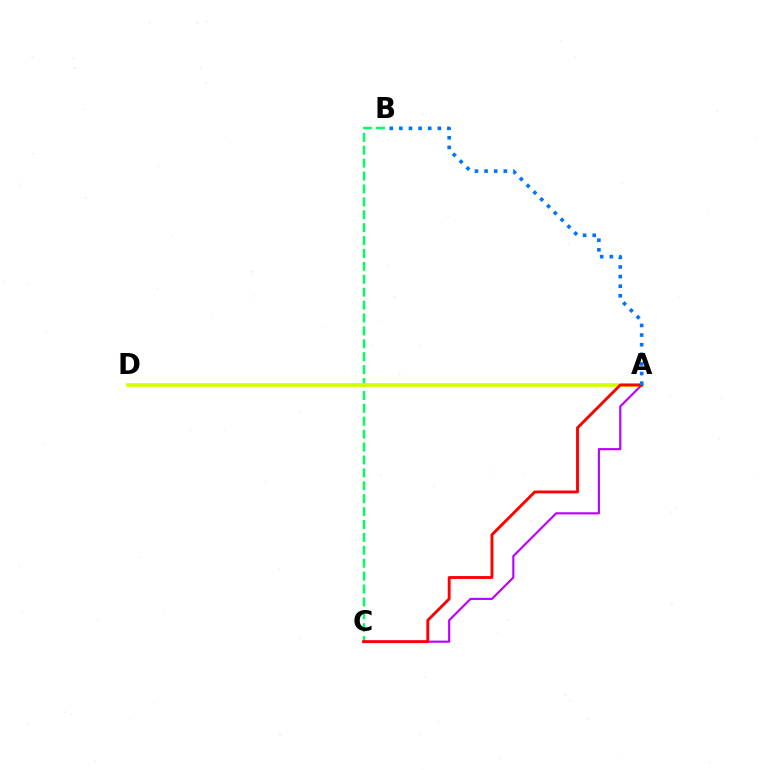{('B', 'C'): [{'color': '#00ff5c', 'line_style': 'dashed', 'thickness': 1.75}], ('A', 'D'): [{'color': '#d1ff00', 'line_style': 'solid', 'thickness': 2.61}], ('A', 'C'): [{'color': '#b900ff', 'line_style': 'solid', 'thickness': 1.54}, {'color': '#ff0000', 'line_style': 'solid', 'thickness': 2.07}], ('A', 'B'): [{'color': '#0074ff', 'line_style': 'dotted', 'thickness': 2.61}]}